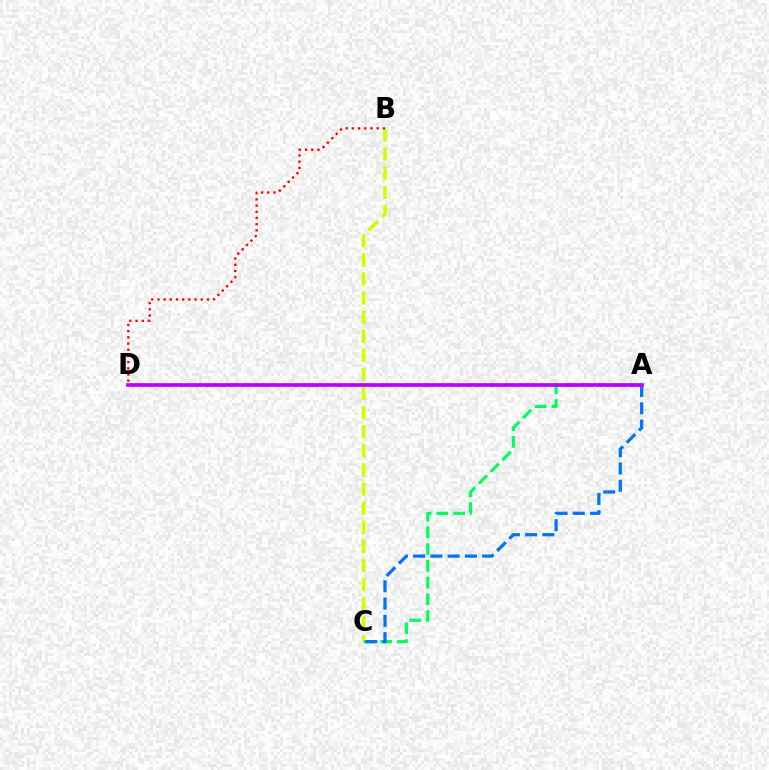{('B', 'C'): [{'color': '#d1ff00', 'line_style': 'dashed', 'thickness': 2.59}], ('A', 'C'): [{'color': '#00ff5c', 'line_style': 'dashed', 'thickness': 2.28}, {'color': '#0074ff', 'line_style': 'dashed', 'thickness': 2.35}], ('A', 'D'): [{'color': '#b900ff', 'line_style': 'solid', 'thickness': 2.65}], ('B', 'D'): [{'color': '#ff0000', 'line_style': 'dotted', 'thickness': 1.68}]}